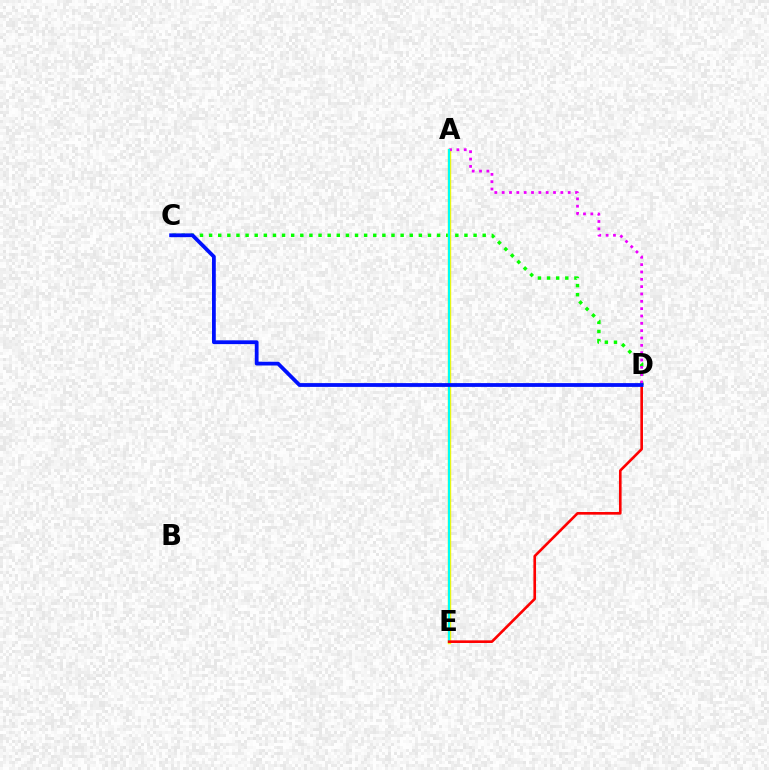{('C', 'D'): [{'color': '#08ff00', 'line_style': 'dotted', 'thickness': 2.48}, {'color': '#0010ff', 'line_style': 'solid', 'thickness': 2.72}], ('A', 'E'): [{'color': '#fcf500', 'line_style': 'solid', 'thickness': 2.46}, {'color': '#00fff6', 'line_style': 'solid', 'thickness': 1.56}], ('A', 'D'): [{'color': '#ee00ff', 'line_style': 'dotted', 'thickness': 1.99}], ('D', 'E'): [{'color': '#ff0000', 'line_style': 'solid', 'thickness': 1.9}]}